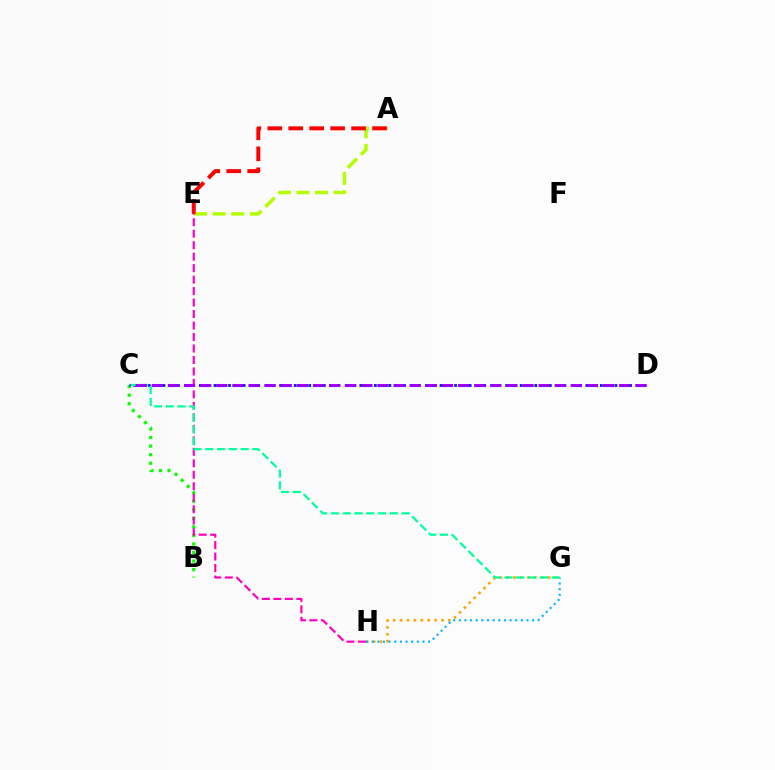{('G', 'H'): [{'color': '#ffa500', 'line_style': 'dotted', 'thickness': 1.88}, {'color': '#00b5ff', 'line_style': 'dotted', 'thickness': 1.53}], ('B', 'C'): [{'color': '#08ff00', 'line_style': 'dotted', 'thickness': 2.33}], ('A', 'E'): [{'color': '#b3ff00', 'line_style': 'dashed', 'thickness': 2.52}, {'color': '#ff0000', 'line_style': 'dashed', 'thickness': 2.85}], ('E', 'H'): [{'color': '#ff00bd', 'line_style': 'dashed', 'thickness': 1.56}], ('C', 'D'): [{'color': '#0010ff', 'line_style': 'dotted', 'thickness': 1.98}, {'color': '#9b00ff', 'line_style': 'dashed', 'thickness': 2.19}], ('C', 'G'): [{'color': '#00ff9d', 'line_style': 'dashed', 'thickness': 1.6}]}